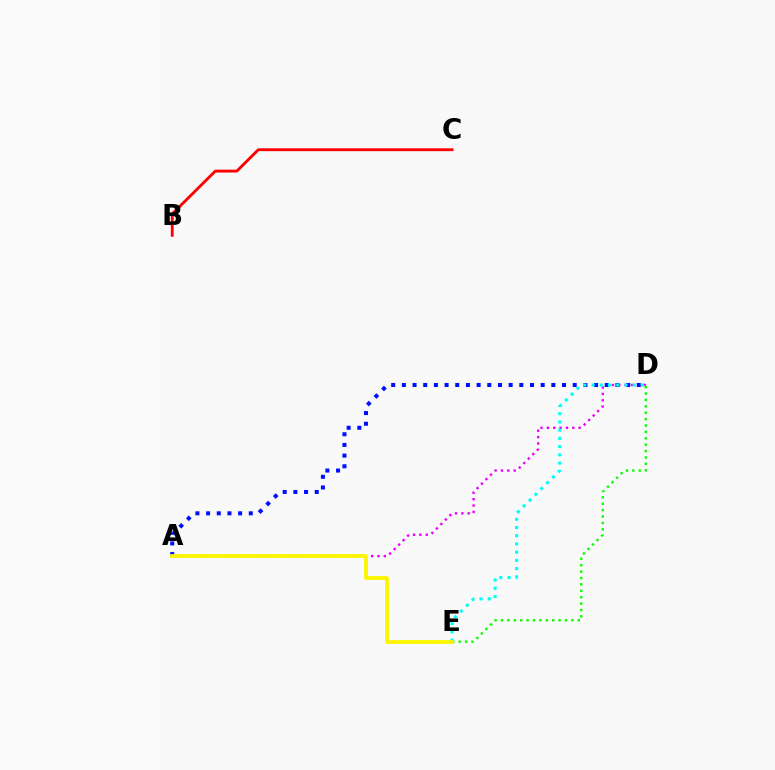{('A', 'D'): [{'color': '#ee00ff', 'line_style': 'dotted', 'thickness': 1.72}, {'color': '#0010ff', 'line_style': 'dotted', 'thickness': 2.9}], ('D', 'E'): [{'color': '#00fff6', 'line_style': 'dotted', 'thickness': 2.24}, {'color': '#08ff00', 'line_style': 'dotted', 'thickness': 1.74}], ('B', 'C'): [{'color': '#ff0000', 'line_style': 'solid', 'thickness': 2.05}], ('A', 'E'): [{'color': '#fcf500', 'line_style': 'solid', 'thickness': 2.73}]}